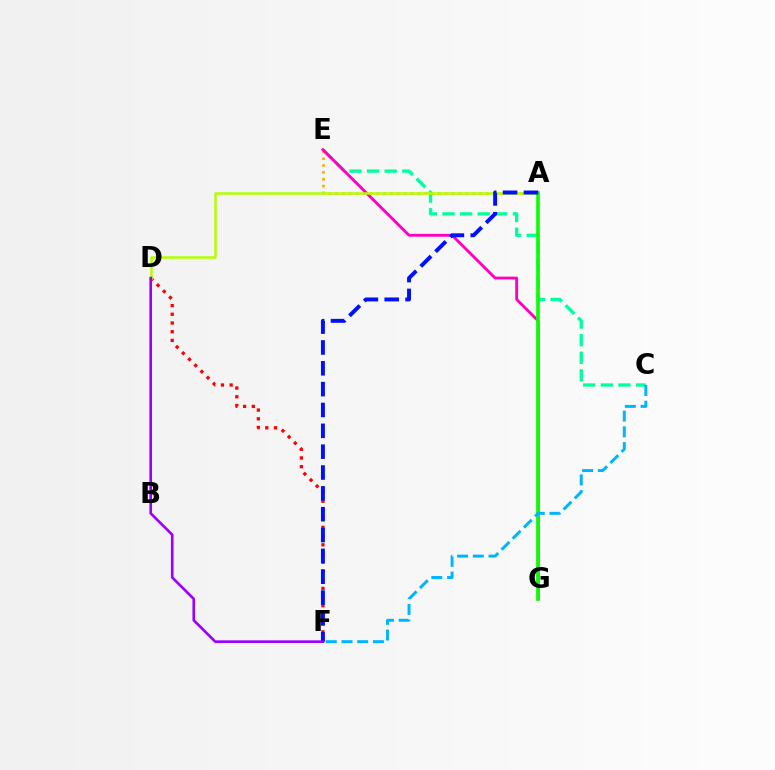{('C', 'E'): [{'color': '#00ff9d', 'line_style': 'dashed', 'thickness': 2.39}], ('D', 'F'): [{'color': '#ff0000', 'line_style': 'dotted', 'thickness': 2.37}, {'color': '#9b00ff', 'line_style': 'solid', 'thickness': 1.9}], ('A', 'E'): [{'color': '#ffa500', 'line_style': 'dotted', 'thickness': 1.86}], ('E', 'G'): [{'color': '#ff00bd', 'line_style': 'solid', 'thickness': 2.06}], ('A', 'D'): [{'color': '#b3ff00', 'line_style': 'solid', 'thickness': 1.8}], ('A', 'G'): [{'color': '#08ff00', 'line_style': 'solid', 'thickness': 2.6}], ('A', 'F'): [{'color': '#0010ff', 'line_style': 'dashed', 'thickness': 2.83}], ('C', 'F'): [{'color': '#00b5ff', 'line_style': 'dashed', 'thickness': 2.13}]}